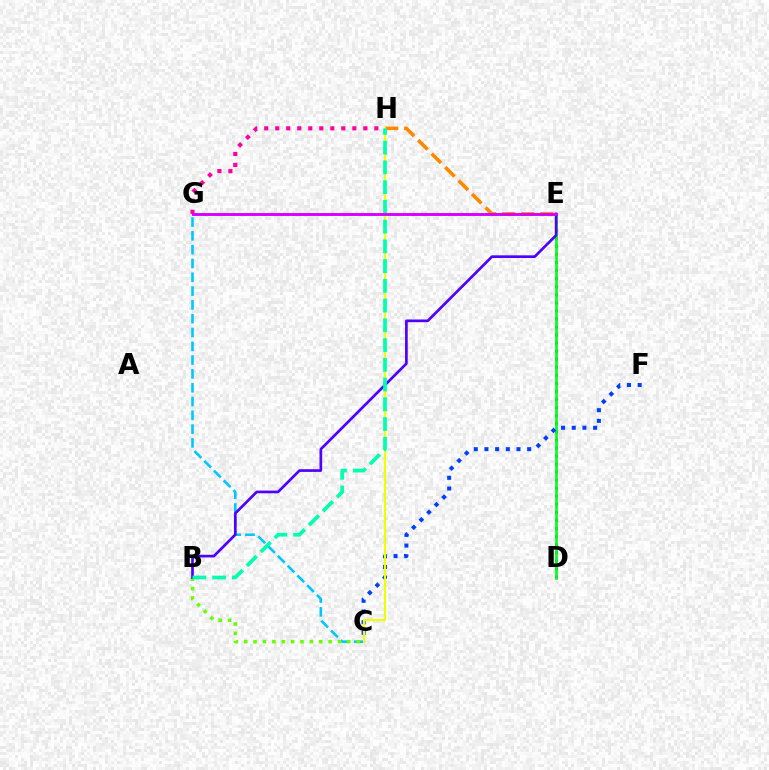{('D', 'E'): [{'color': '#ff0000', 'line_style': 'dotted', 'thickness': 2.19}, {'color': '#00ff27', 'line_style': 'solid', 'thickness': 1.93}], ('E', 'H'): [{'color': '#ff8800', 'line_style': 'dashed', 'thickness': 2.59}], ('C', 'G'): [{'color': '#00c7ff', 'line_style': 'dashed', 'thickness': 1.88}], ('B', 'C'): [{'color': '#66ff00', 'line_style': 'dotted', 'thickness': 2.55}], ('B', 'E'): [{'color': '#4f00ff', 'line_style': 'solid', 'thickness': 1.93}], ('C', 'F'): [{'color': '#003fff', 'line_style': 'dotted', 'thickness': 2.9}], ('C', 'H'): [{'color': '#eeff00', 'line_style': 'solid', 'thickness': 1.54}], ('G', 'H'): [{'color': '#ff00a0', 'line_style': 'dotted', 'thickness': 2.99}], ('B', 'H'): [{'color': '#00ffaf', 'line_style': 'dashed', 'thickness': 2.68}], ('E', 'G'): [{'color': '#d600ff', 'line_style': 'solid', 'thickness': 2.09}]}